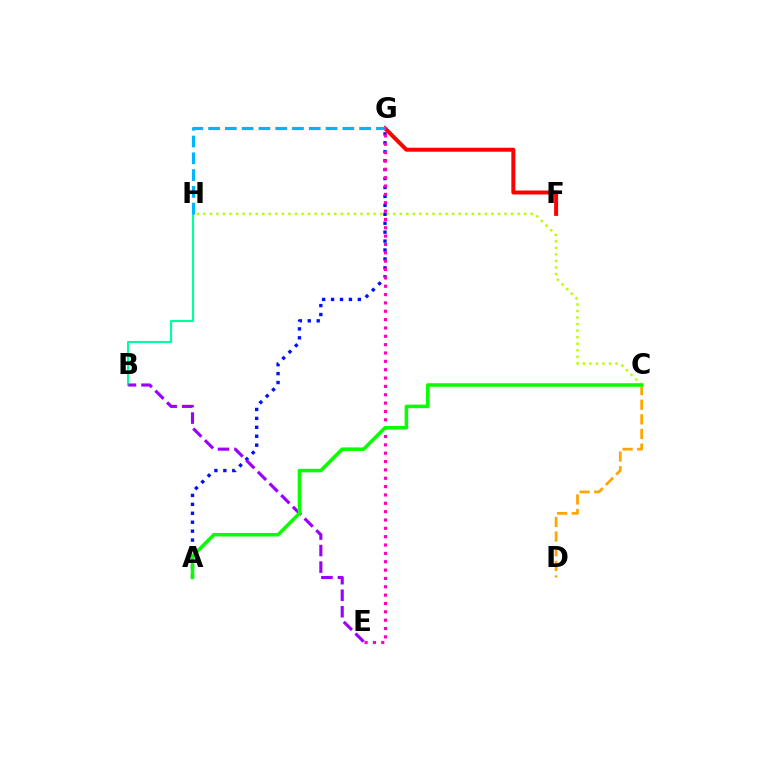{('C', 'H'): [{'color': '#b3ff00', 'line_style': 'dotted', 'thickness': 1.78}], ('A', 'G'): [{'color': '#0010ff', 'line_style': 'dotted', 'thickness': 2.43}], ('B', 'H'): [{'color': '#00ff9d', 'line_style': 'solid', 'thickness': 1.54}], ('F', 'G'): [{'color': '#ff0000', 'line_style': 'solid', 'thickness': 2.87}], ('B', 'E'): [{'color': '#9b00ff', 'line_style': 'dashed', 'thickness': 2.24}], ('G', 'H'): [{'color': '#00b5ff', 'line_style': 'dashed', 'thickness': 2.28}], ('E', 'G'): [{'color': '#ff00bd', 'line_style': 'dotted', 'thickness': 2.27}], ('C', 'D'): [{'color': '#ffa500', 'line_style': 'dashed', 'thickness': 1.99}], ('A', 'C'): [{'color': '#08ff00', 'line_style': 'solid', 'thickness': 2.54}]}